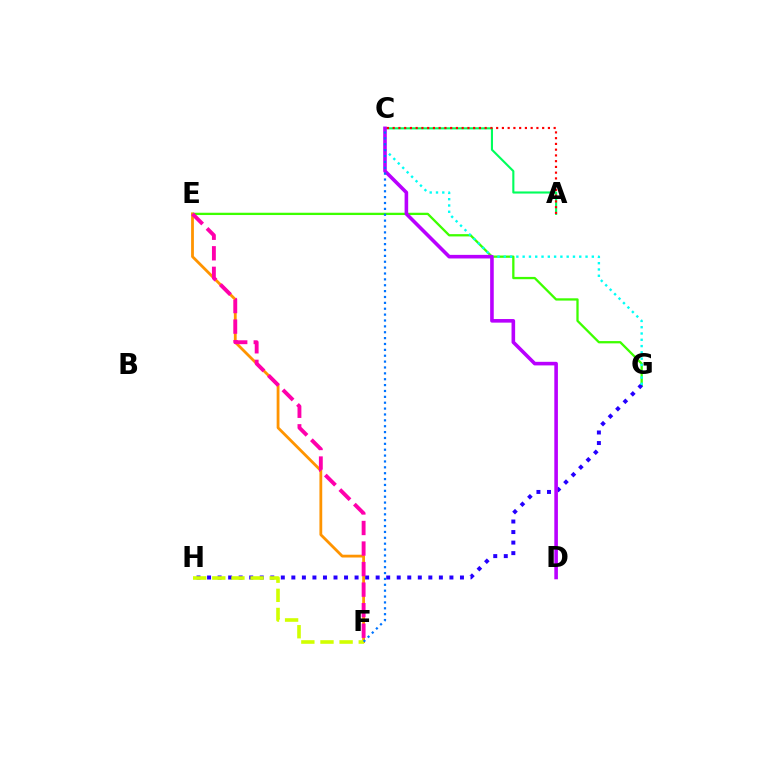{('E', 'G'): [{'color': '#3dff00', 'line_style': 'solid', 'thickness': 1.65}], ('A', 'C'): [{'color': '#00ff5c', 'line_style': 'solid', 'thickness': 1.52}, {'color': '#ff0000', 'line_style': 'dotted', 'thickness': 1.56}], ('E', 'F'): [{'color': '#ff9400', 'line_style': 'solid', 'thickness': 2.01}, {'color': '#ff00ac', 'line_style': 'dashed', 'thickness': 2.79}], ('G', 'H'): [{'color': '#2500ff', 'line_style': 'dotted', 'thickness': 2.86}], ('C', 'G'): [{'color': '#00fff6', 'line_style': 'dotted', 'thickness': 1.71}], ('C', 'D'): [{'color': '#b900ff', 'line_style': 'solid', 'thickness': 2.59}], ('F', 'H'): [{'color': '#d1ff00', 'line_style': 'dashed', 'thickness': 2.6}], ('C', 'F'): [{'color': '#0074ff', 'line_style': 'dotted', 'thickness': 1.6}]}